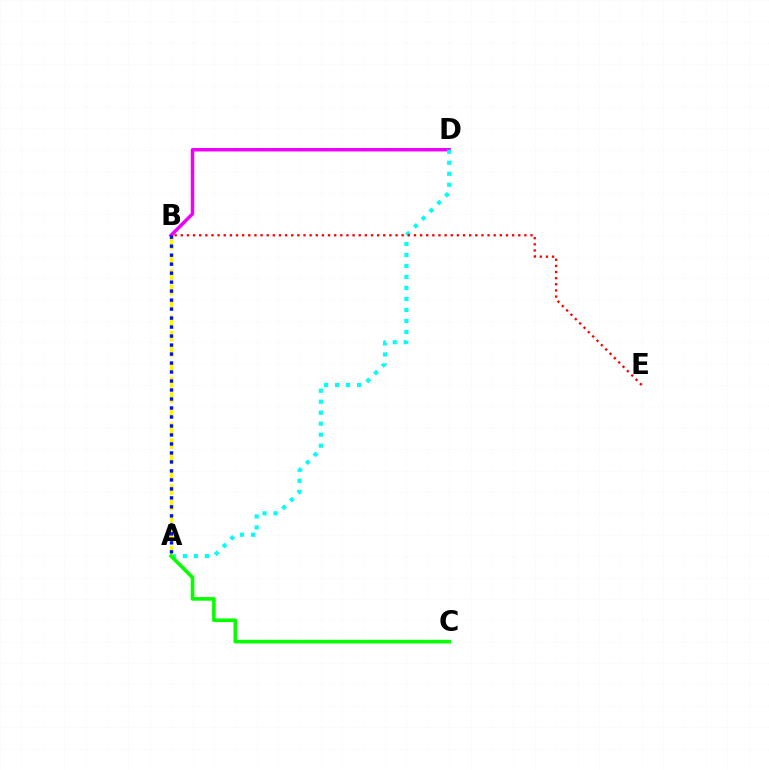{('B', 'D'): [{'color': '#ee00ff', 'line_style': 'solid', 'thickness': 2.5}], ('A', 'D'): [{'color': '#00fff6', 'line_style': 'dotted', 'thickness': 2.99}], ('A', 'B'): [{'color': '#fcf500', 'line_style': 'dashed', 'thickness': 2.09}, {'color': '#0010ff', 'line_style': 'dotted', 'thickness': 2.44}], ('A', 'C'): [{'color': '#08ff00', 'line_style': 'solid', 'thickness': 2.6}], ('B', 'E'): [{'color': '#ff0000', 'line_style': 'dotted', 'thickness': 1.67}]}